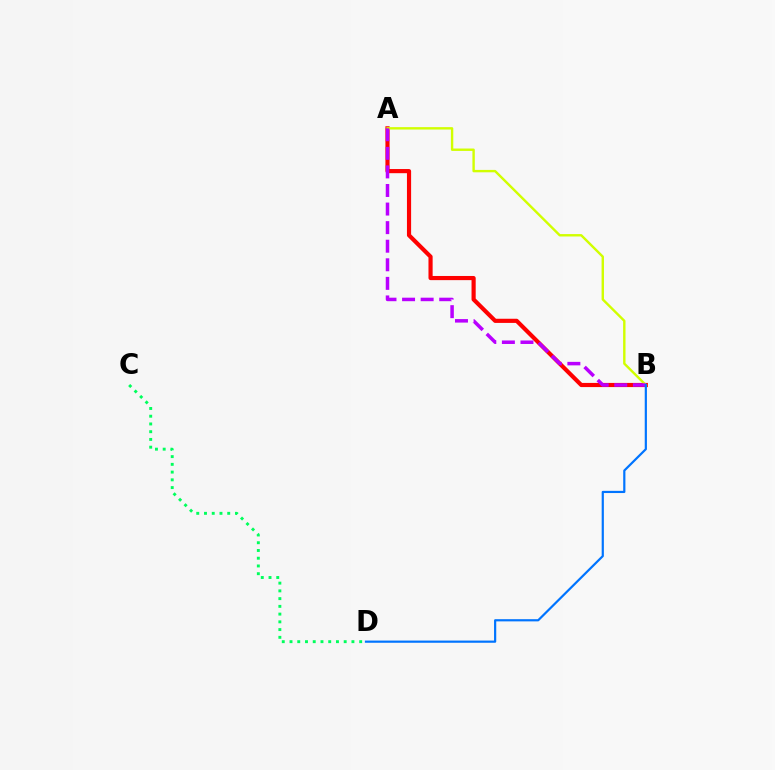{('C', 'D'): [{'color': '#00ff5c', 'line_style': 'dotted', 'thickness': 2.1}], ('A', 'B'): [{'color': '#ff0000', 'line_style': 'solid', 'thickness': 2.99}, {'color': '#d1ff00', 'line_style': 'solid', 'thickness': 1.73}, {'color': '#b900ff', 'line_style': 'dashed', 'thickness': 2.52}], ('B', 'D'): [{'color': '#0074ff', 'line_style': 'solid', 'thickness': 1.58}]}